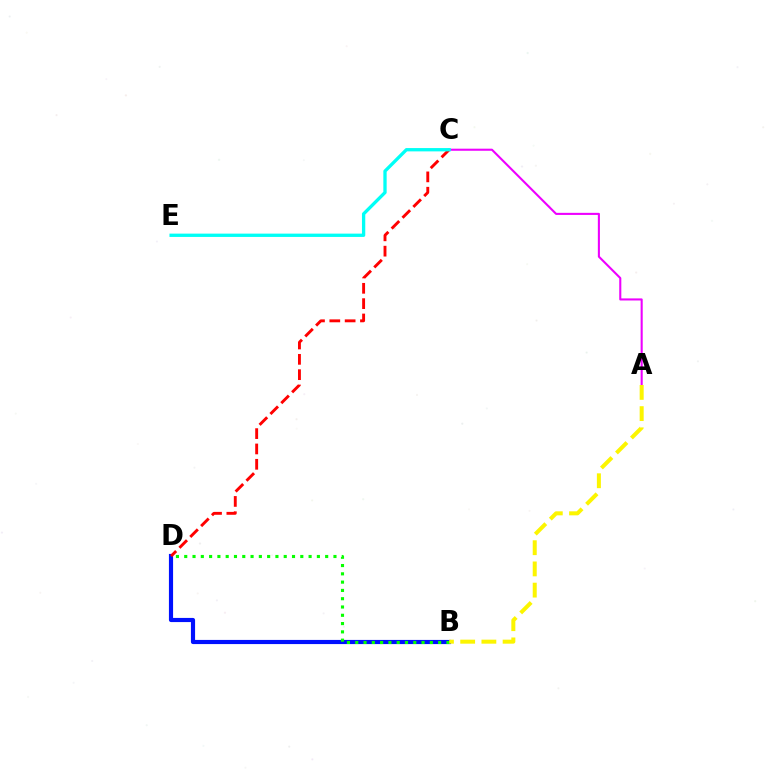{('B', 'D'): [{'color': '#0010ff', 'line_style': 'solid', 'thickness': 2.99}, {'color': '#08ff00', 'line_style': 'dotted', 'thickness': 2.25}], ('C', 'D'): [{'color': '#ff0000', 'line_style': 'dashed', 'thickness': 2.08}], ('A', 'C'): [{'color': '#ee00ff', 'line_style': 'solid', 'thickness': 1.5}], ('A', 'B'): [{'color': '#fcf500', 'line_style': 'dashed', 'thickness': 2.88}], ('C', 'E'): [{'color': '#00fff6', 'line_style': 'solid', 'thickness': 2.38}]}